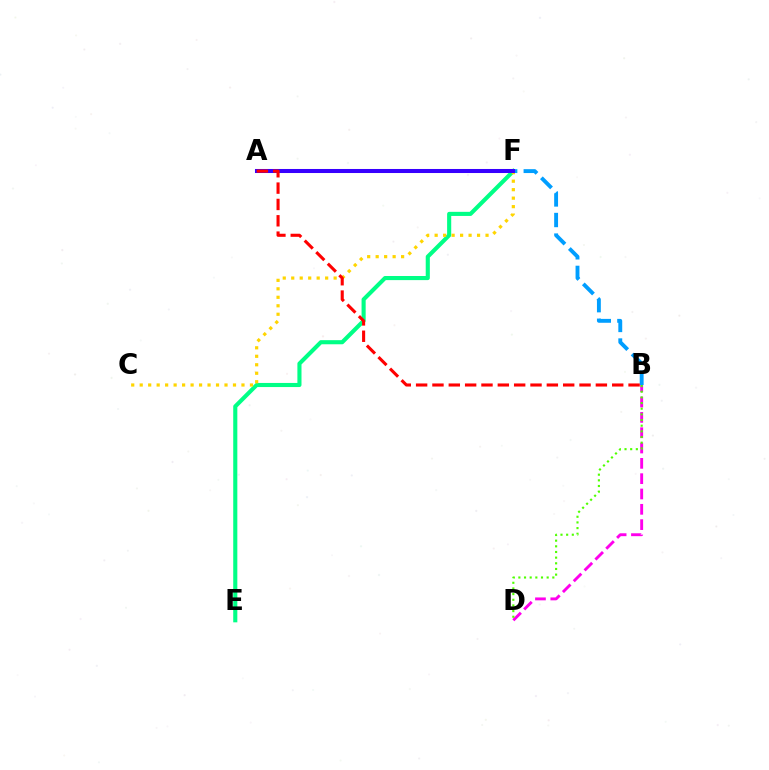{('B', 'D'): [{'color': '#ff00ed', 'line_style': 'dashed', 'thickness': 2.08}, {'color': '#4fff00', 'line_style': 'dotted', 'thickness': 1.54}], ('E', 'F'): [{'color': '#00ff86', 'line_style': 'solid', 'thickness': 2.96}], ('C', 'F'): [{'color': '#ffd500', 'line_style': 'dotted', 'thickness': 2.3}], ('B', 'F'): [{'color': '#009eff', 'line_style': 'dashed', 'thickness': 2.8}], ('A', 'F'): [{'color': '#3700ff', 'line_style': 'solid', 'thickness': 2.91}], ('A', 'B'): [{'color': '#ff0000', 'line_style': 'dashed', 'thickness': 2.22}]}